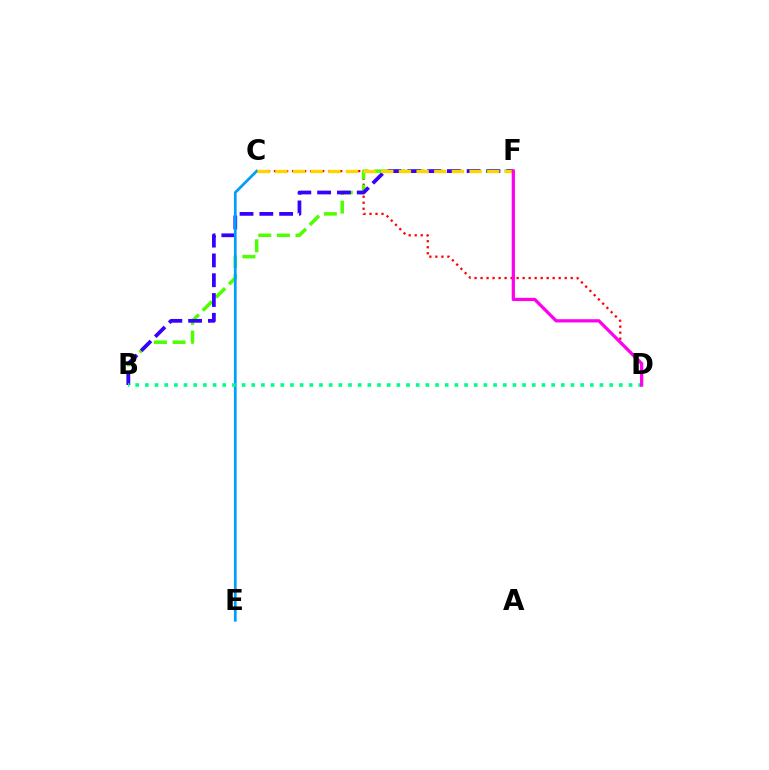{('C', 'D'): [{'color': '#ff0000', 'line_style': 'dotted', 'thickness': 1.63}], ('B', 'F'): [{'color': '#4fff00', 'line_style': 'dashed', 'thickness': 2.53}, {'color': '#3700ff', 'line_style': 'dashed', 'thickness': 2.69}], ('C', 'E'): [{'color': '#009eff', 'line_style': 'solid', 'thickness': 1.96}], ('C', 'F'): [{'color': '#ffd500', 'line_style': 'dashed', 'thickness': 2.4}], ('B', 'D'): [{'color': '#00ff86', 'line_style': 'dotted', 'thickness': 2.63}], ('D', 'F'): [{'color': '#ff00ed', 'line_style': 'solid', 'thickness': 2.34}]}